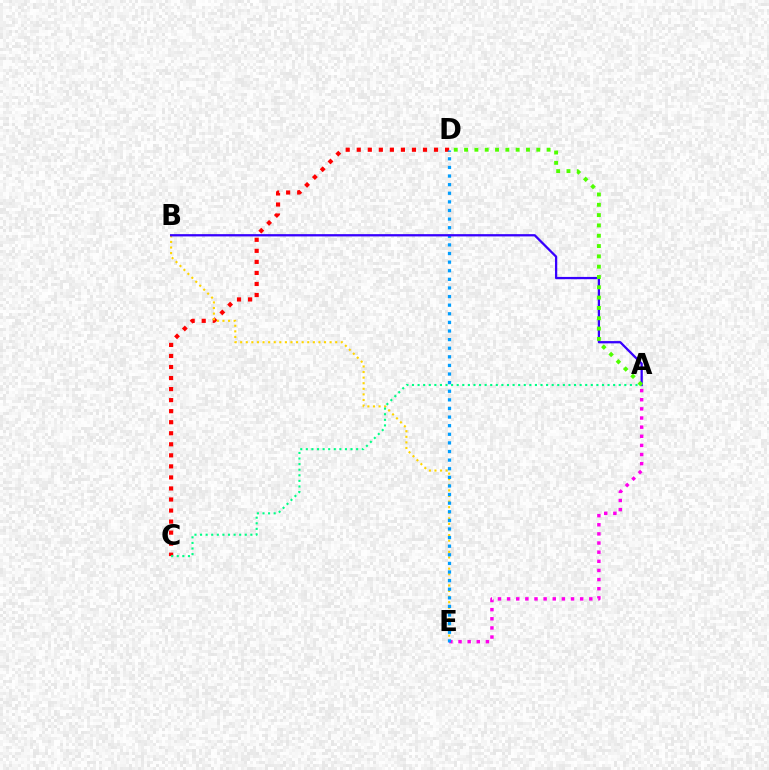{('A', 'E'): [{'color': '#ff00ed', 'line_style': 'dotted', 'thickness': 2.48}], ('C', 'D'): [{'color': '#ff0000', 'line_style': 'dotted', 'thickness': 3.0}], ('B', 'E'): [{'color': '#ffd500', 'line_style': 'dotted', 'thickness': 1.52}], ('D', 'E'): [{'color': '#009eff', 'line_style': 'dotted', 'thickness': 2.34}], ('A', 'B'): [{'color': '#3700ff', 'line_style': 'solid', 'thickness': 1.64}], ('A', 'C'): [{'color': '#00ff86', 'line_style': 'dotted', 'thickness': 1.52}], ('A', 'D'): [{'color': '#4fff00', 'line_style': 'dotted', 'thickness': 2.8}]}